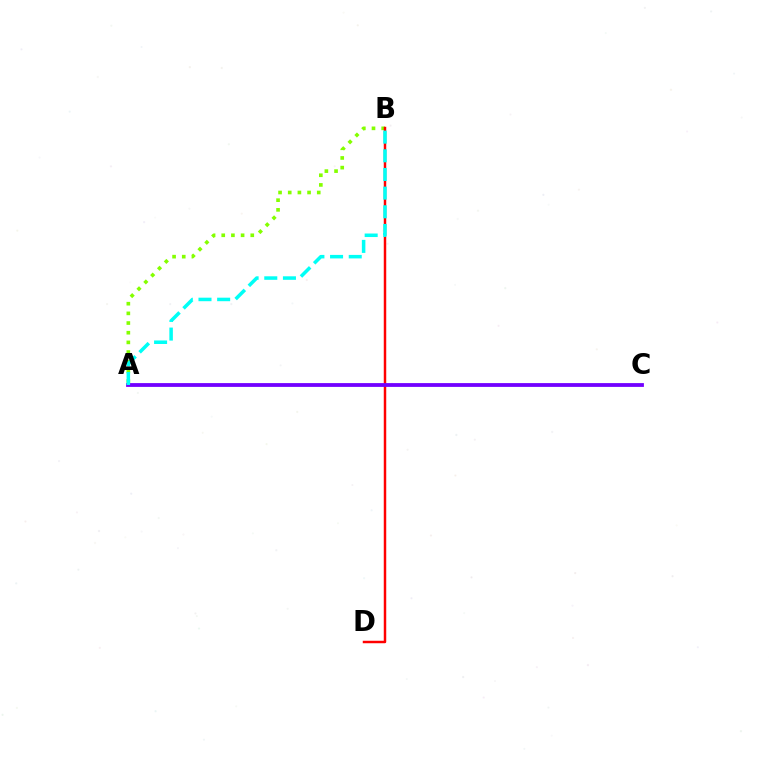{('A', 'B'): [{'color': '#84ff00', 'line_style': 'dotted', 'thickness': 2.63}, {'color': '#00fff6', 'line_style': 'dashed', 'thickness': 2.54}], ('B', 'D'): [{'color': '#ff0000', 'line_style': 'solid', 'thickness': 1.78}], ('A', 'C'): [{'color': '#7200ff', 'line_style': 'solid', 'thickness': 2.73}]}